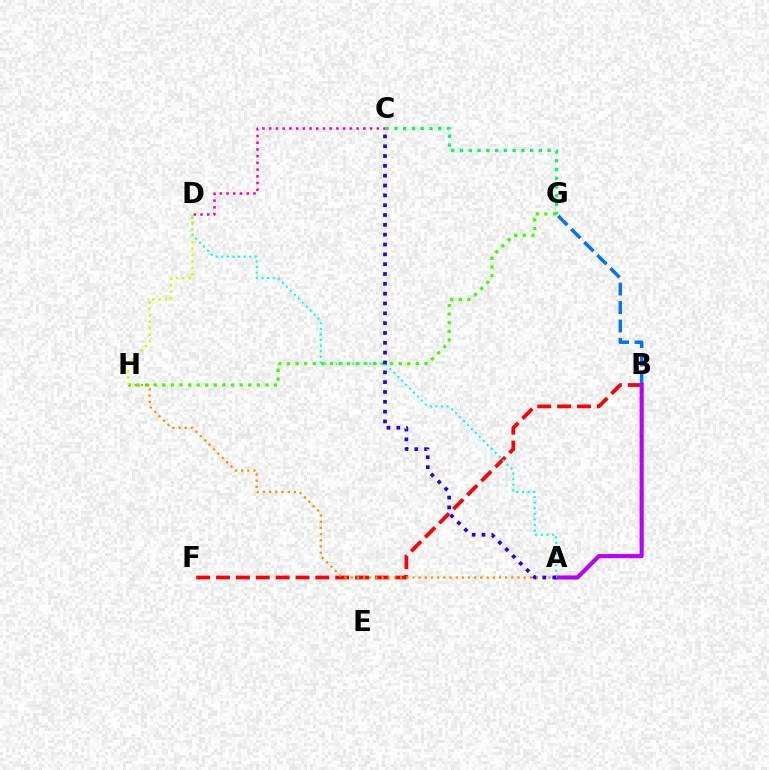{('B', 'F'): [{'color': '#ff0000', 'line_style': 'dashed', 'thickness': 2.7}], ('B', 'G'): [{'color': '#0074ff', 'line_style': 'dashed', 'thickness': 2.51}], ('C', 'G'): [{'color': '#00ff5c', 'line_style': 'dotted', 'thickness': 2.38}], ('A', 'B'): [{'color': '#b900ff', 'line_style': 'solid', 'thickness': 2.99}], ('A', 'H'): [{'color': '#ff9400', 'line_style': 'dotted', 'thickness': 1.68}], ('C', 'D'): [{'color': '#ff00ac', 'line_style': 'dotted', 'thickness': 1.83}], ('A', 'D'): [{'color': '#00fff6', 'line_style': 'dotted', 'thickness': 1.52}], ('G', 'H'): [{'color': '#3dff00', 'line_style': 'dotted', 'thickness': 2.33}], ('A', 'C'): [{'color': '#2500ff', 'line_style': 'dotted', 'thickness': 2.67}], ('D', 'H'): [{'color': '#d1ff00', 'line_style': 'dotted', 'thickness': 1.75}]}